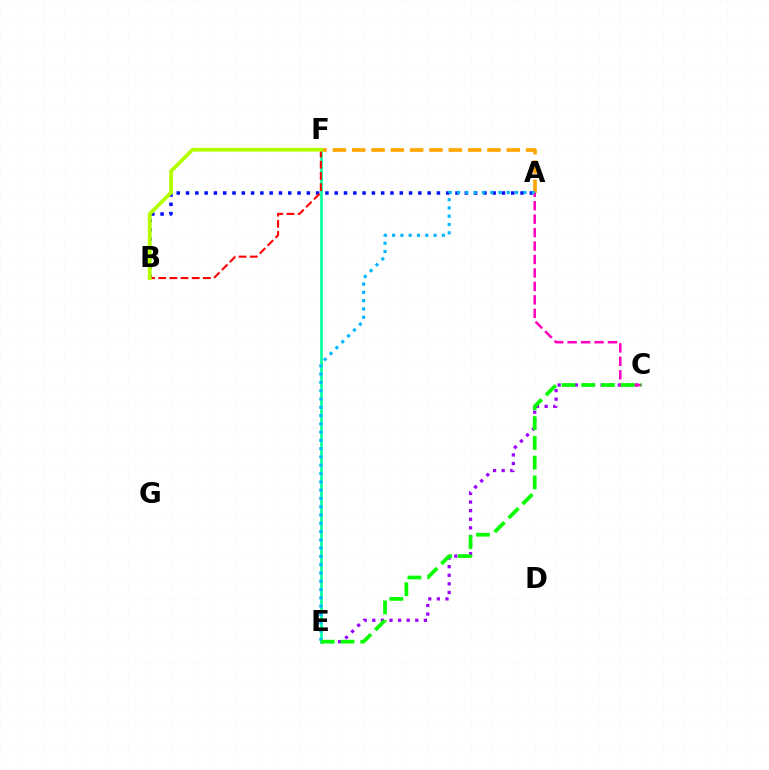{('A', 'B'): [{'color': '#0010ff', 'line_style': 'dotted', 'thickness': 2.52}], ('A', 'F'): [{'color': '#ffa500', 'line_style': 'dashed', 'thickness': 2.62}], ('E', 'F'): [{'color': '#00ff9d', 'line_style': 'solid', 'thickness': 1.91}], ('C', 'E'): [{'color': '#9b00ff', 'line_style': 'dotted', 'thickness': 2.34}, {'color': '#08ff00', 'line_style': 'dashed', 'thickness': 2.68}], ('B', 'F'): [{'color': '#ff0000', 'line_style': 'dashed', 'thickness': 1.52}, {'color': '#b3ff00', 'line_style': 'solid', 'thickness': 2.72}], ('A', 'C'): [{'color': '#ff00bd', 'line_style': 'dashed', 'thickness': 1.83}], ('A', 'E'): [{'color': '#00b5ff', 'line_style': 'dotted', 'thickness': 2.25}]}